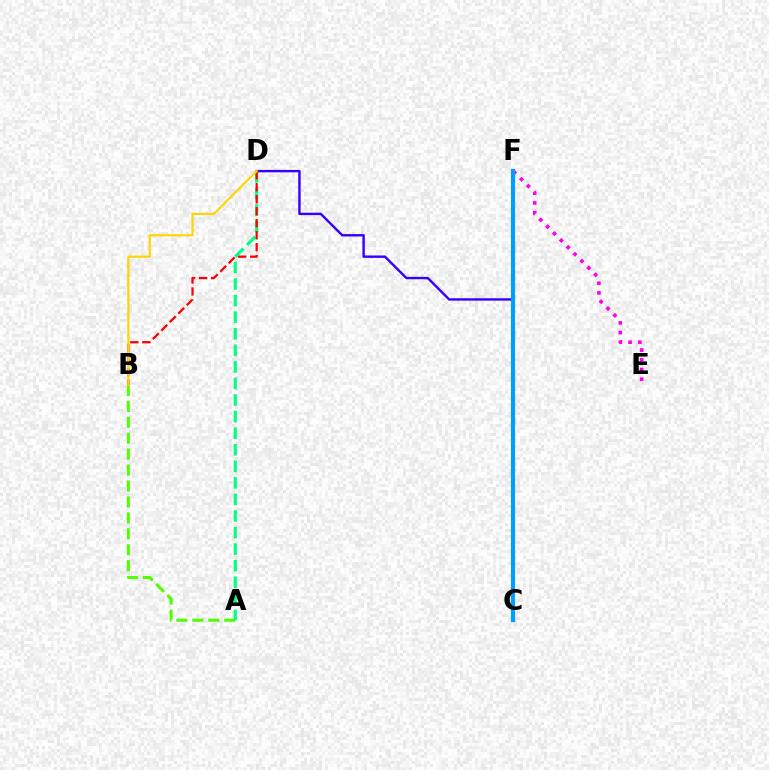{('E', 'F'): [{'color': '#ff00ed', 'line_style': 'dotted', 'thickness': 2.64}], ('A', 'D'): [{'color': '#00ff86', 'line_style': 'dashed', 'thickness': 2.25}], ('C', 'D'): [{'color': '#3700ff', 'line_style': 'solid', 'thickness': 1.73}], ('C', 'F'): [{'color': '#009eff', 'line_style': 'solid', 'thickness': 2.99}], ('A', 'B'): [{'color': '#4fff00', 'line_style': 'dashed', 'thickness': 2.16}], ('B', 'D'): [{'color': '#ff0000', 'line_style': 'dashed', 'thickness': 1.63}, {'color': '#ffd500', 'line_style': 'solid', 'thickness': 1.56}]}